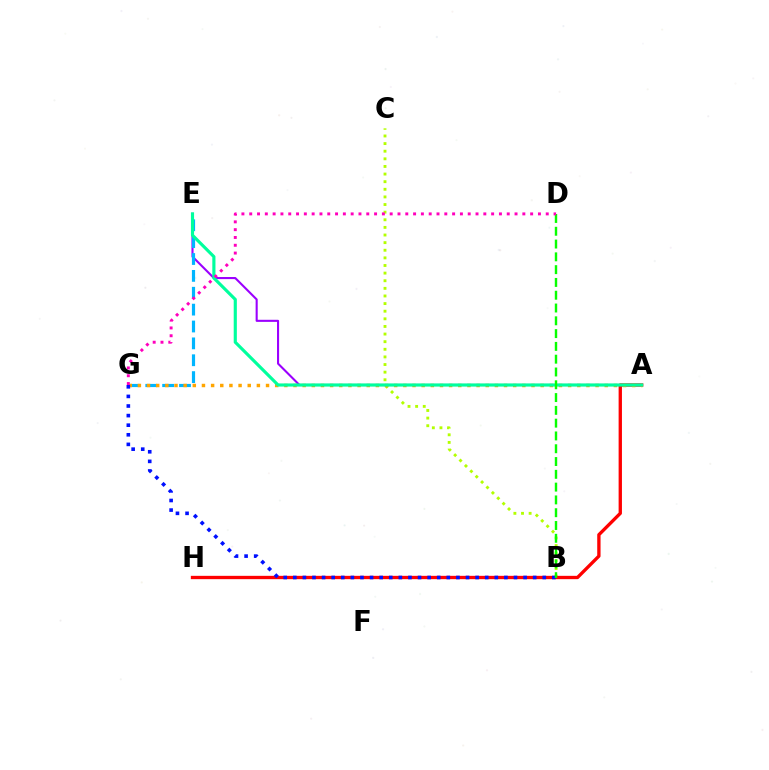{('B', 'C'): [{'color': '#b3ff00', 'line_style': 'dotted', 'thickness': 2.07}], ('A', 'H'): [{'color': '#ff0000', 'line_style': 'solid', 'thickness': 2.39}], ('A', 'E'): [{'color': '#9b00ff', 'line_style': 'solid', 'thickness': 1.5}, {'color': '#00ff9d', 'line_style': 'solid', 'thickness': 2.26}], ('E', 'G'): [{'color': '#00b5ff', 'line_style': 'dashed', 'thickness': 2.29}], ('A', 'G'): [{'color': '#ffa500', 'line_style': 'dotted', 'thickness': 2.49}], ('B', 'G'): [{'color': '#0010ff', 'line_style': 'dotted', 'thickness': 2.61}], ('B', 'D'): [{'color': '#08ff00', 'line_style': 'dashed', 'thickness': 1.74}], ('D', 'G'): [{'color': '#ff00bd', 'line_style': 'dotted', 'thickness': 2.12}]}